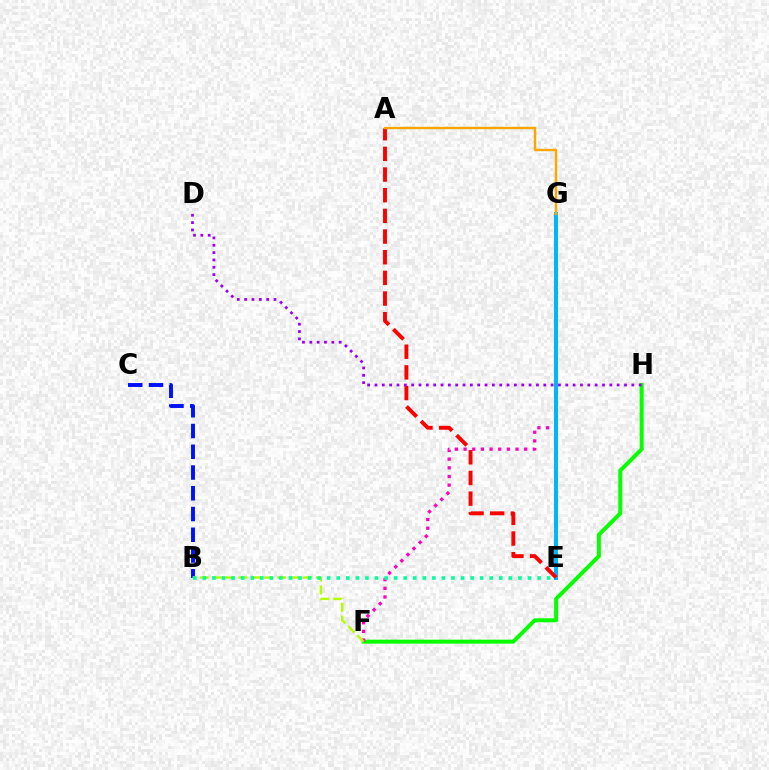{('F', 'H'): [{'color': '#08ff00', 'line_style': 'solid', 'thickness': 2.87}], ('F', 'G'): [{'color': '#ff00bd', 'line_style': 'dotted', 'thickness': 2.35}], ('E', 'G'): [{'color': '#00b5ff', 'line_style': 'solid', 'thickness': 2.86}], ('A', 'E'): [{'color': '#ff0000', 'line_style': 'dashed', 'thickness': 2.81}], ('B', 'C'): [{'color': '#0010ff', 'line_style': 'dashed', 'thickness': 2.82}], ('A', 'G'): [{'color': '#ffa500', 'line_style': 'solid', 'thickness': 1.74}], ('B', 'F'): [{'color': '#b3ff00', 'line_style': 'dashed', 'thickness': 1.75}], ('B', 'E'): [{'color': '#00ff9d', 'line_style': 'dotted', 'thickness': 2.6}], ('D', 'H'): [{'color': '#9b00ff', 'line_style': 'dotted', 'thickness': 1.99}]}